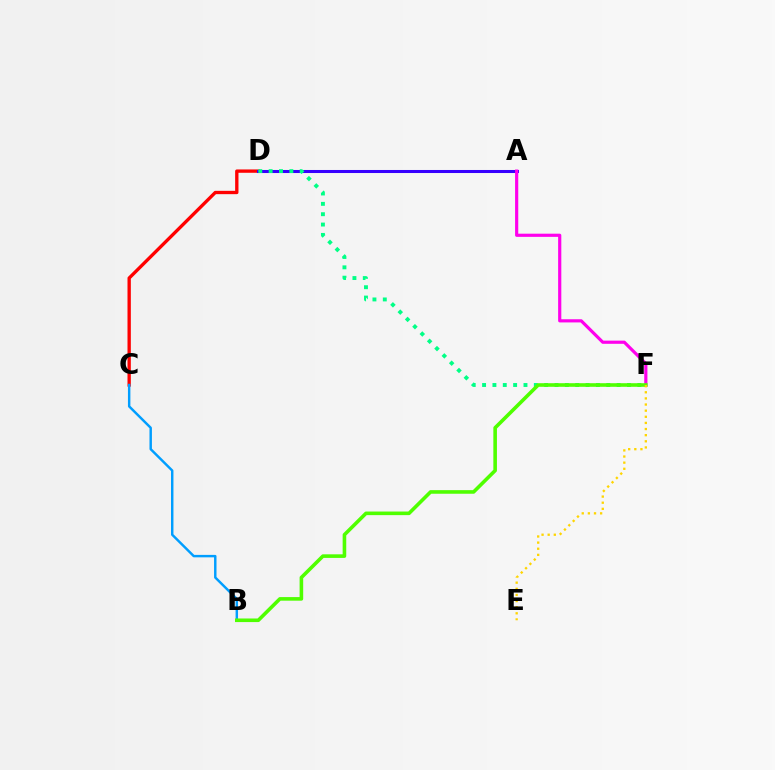{('C', 'D'): [{'color': '#ff0000', 'line_style': 'solid', 'thickness': 2.4}], ('A', 'D'): [{'color': '#3700ff', 'line_style': 'solid', 'thickness': 2.19}], ('A', 'F'): [{'color': '#ff00ed', 'line_style': 'solid', 'thickness': 2.29}], ('B', 'C'): [{'color': '#009eff', 'line_style': 'solid', 'thickness': 1.76}], ('D', 'F'): [{'color': '#00ff86', 'line_style': 'dotted', 'thickness': 2.81}], ('B', 'F'): [{'color': '#4fff00', 'line_style': 'solid', 'thickness': 2.59}], ('E', 'F'): [{'color': '#ffd500', 'line_style': 'dotted', 'thickness': 1.66}]}